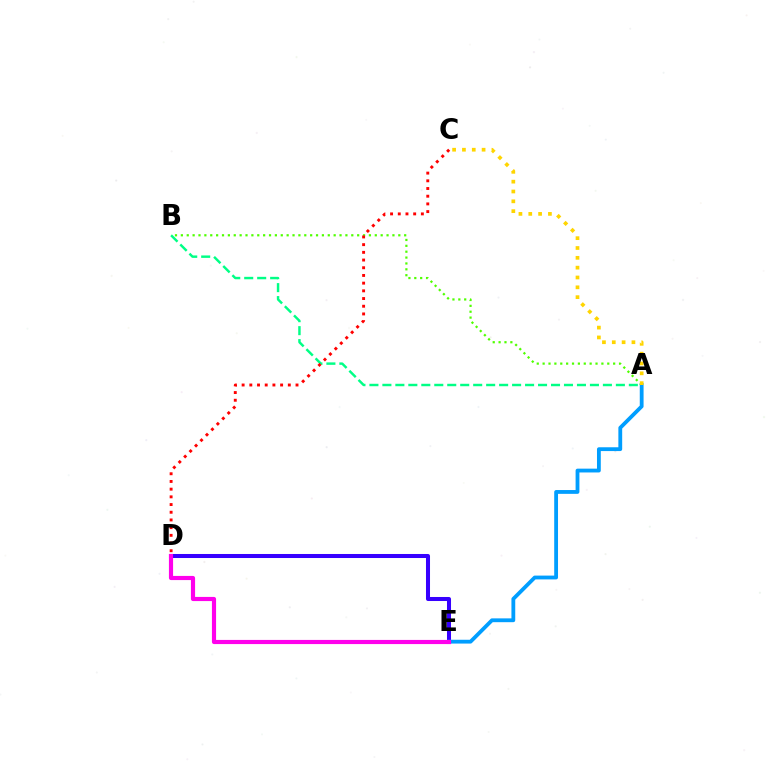{('A', 'B'): [{'color': '#4fff00', 'line_style': 'dotted', 'thickness': 1.6}, {'color': '#00ff86', 'line_style': 'dashed', 'thickness': 1.76}], ('D', 'E'): [{'color': '#3700ff', 'line_style': 'solid', 'thickness': 2.9}, {'color': '#ff00ed', 'line_style': 'solid', 'thickness': 2.99}], ('C', 'D'): [{'color': '#ff0000', 'line_style': 'dotted', 'thickness': 2.09}], ('A', 'E'): [{'color': '#009eff', 'line_style': 'solid', 'thickness': 2.74}], ('A', 'C'): [{'color': '#ffd500', 'line_style': 'dotted', 'thickness': 2.67}]}